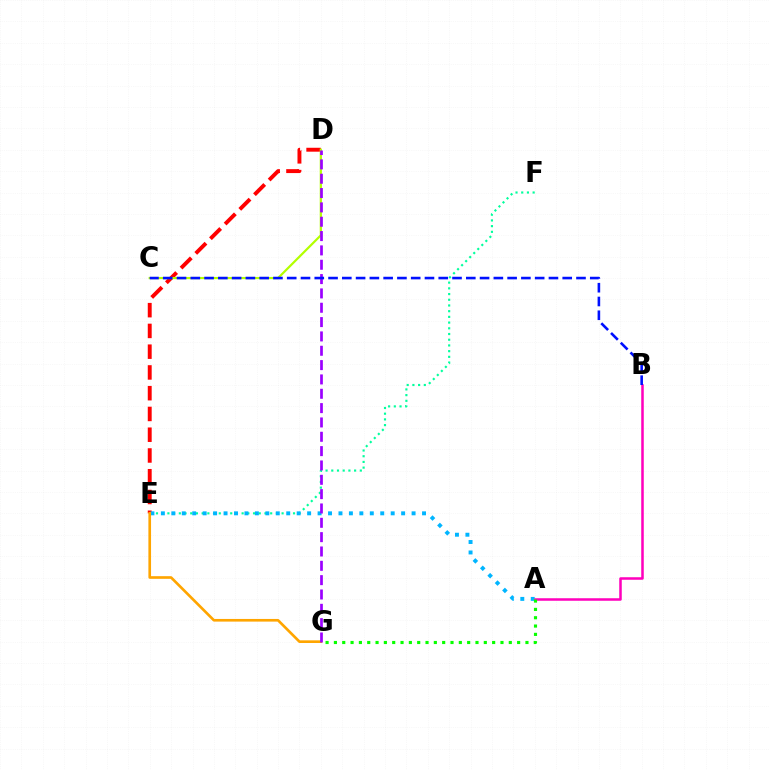{('D', 'E'): [{'color': '#ff0000', 'line_style': 'dashed', 'thickness': 2.82}], ('E', 'F'): [{'color': '#00ff9d', 'line_style': 'dotted', 'thickness': 1.55}], ('A', 'E'): [{'color': '#00b5ff', 'line_style': 'dotted', 'thickness': 2.84}], ('E', 'G'): [{'color': '#ffa500', 'line_style': 'solid', 'thickness': 1.91}], ('C', 'D'): [{'color': '#b3ff00', 'line_style': 'solid', 'thickness': 1.59}], ('A', 'B'): [{'color': '#ff00bd', 'line_style': 'solid', 'thickness': 1.82}], ('D', 'G'): [{'color': '#9b00ff', 'line_style': 'dashed', 'thickness': 1.95}], ('B', 'C'): [{'color': '#0010ff', 'line_style': 'dashed', 'thickness': 1.87}], ('A', 'G'): [{'color': '#08ff00', 'line_style': 'dotted', 'thickness': 2.26}]}